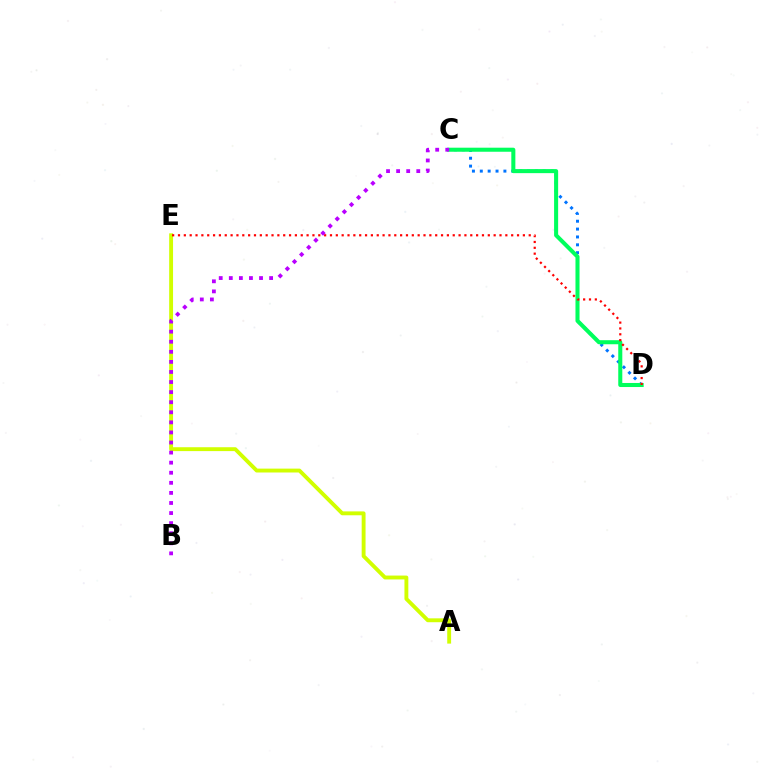{('C', 'D'): [{'color': '#0074ff', 'line_style': 'dotted', 'thickness': 2.14}, {'color': '#00ff5c', 'line_style': 'solid', 'thickness': 2.92}], ('A', 'E'): [{'color': '#d1ff00', 'line_style': 'solid', 'thickness': 2.79}], ('D', 'E'): [{'color': '#ff0000', 'line_style': 'dotted', 'thickness': 1.59}], ('B', 'C'): [{'color': '#b900ff', 'line_style': 'dotted', 'thickness': 2.74}]}